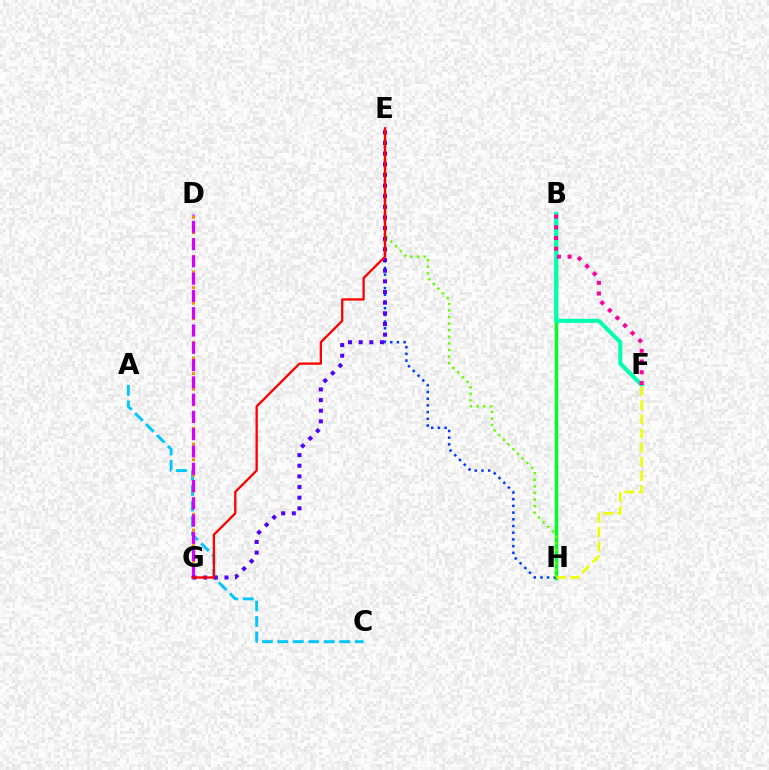{('A', 'C'): [{'color': '#00c7ff', 'line_style': 'dashed', 'thickness': 2.1}], ('D', 'G'): [{'color': '#ff8800', 'line_style': 'dotted', 'thickness': 2.13}, {'color': '#d600ff', 'line_style': 'dashed', 'thickness': 2.35}], ('B', 'H'): [{'color': '#00ff27', 'line_style': 'solid', 'thickness': 2.51}], ('B', 'F'): [{'color': '#00ffaf', 'line_style': 'solid', 'thickness': 2.92}, {'color': '#ff00a0', 'line_style': 'dotted', 'thickness': 2.91}], ('F', 'H'): [{'color': '#eeff00', 'line_style': 'dashed', 'thickness': 1.92}], ('E', 'H'): [{'color': '#003fff', 'line_style': 'dotted', 'thickness': 1.82}, {'color': '#66ff00', 'line_style': 'dotted', 'thickness': 1.79}], ('E', 'G'): [{'color': '#4f00ff', 'line_style': 'dotted', 'thickness': 2.89}, {'color': '#ff0000', 'line_style': 'solid', 'thickness': 1.66}]}